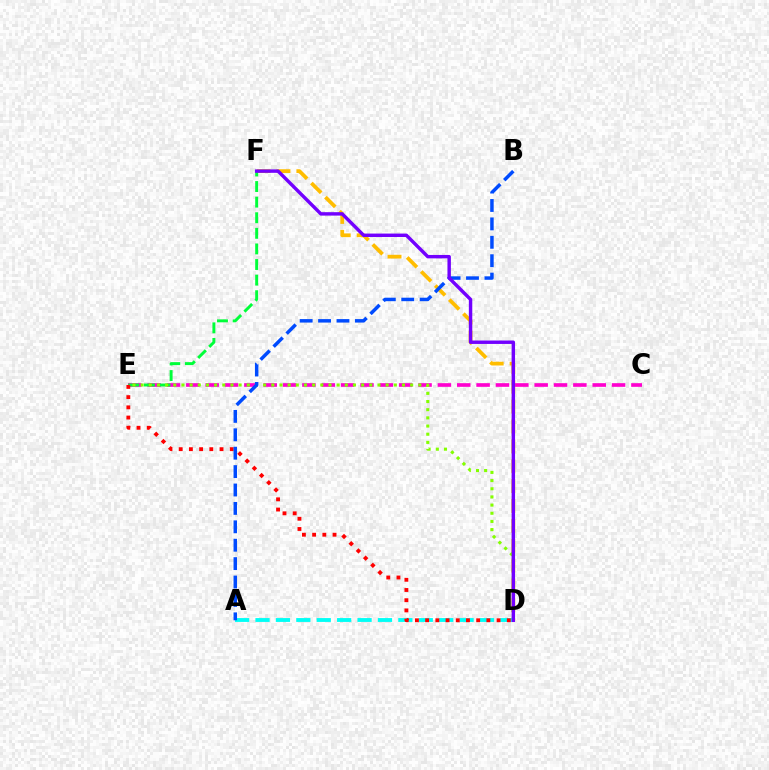{('D', 'F'): [{'color': '#ffbd00', 'line_style': 'dashed', 'thickness': 2.7}, {'color': '#7200ff', 'line_style': 'solid', 'thickness': 2.47}], ('C', 'E'): [{'color': '#ff00cf', 'line_style': 'dashed', 'thickness': 2.63}], ('A', 'D'): [{'color': '#00fff6', 'line_style': 'dashed', 'thickness': 2.77}], ('E', 'F'): [{'color': '#00ff39', 'line_style': 'dashed', 'thickness': 2.12}], ('D', 'E'): [{'color': '#ff0000', 'line_style': 'dotted', 'thickness': 2.77}, {'color': '#84ff00', 'line_style': 'dotted', 'thickness': 2.22}], ('A', 'B'): [{'color': '#004bff', 'line_style': 'dashed', 'thickness': 2.5}]}